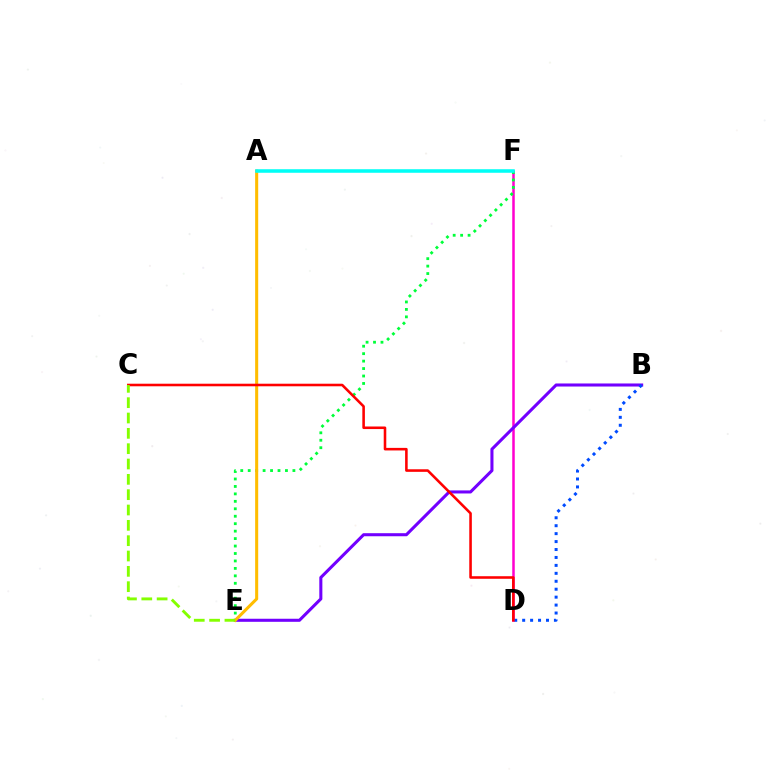{('D', 'F'): [{'color': '#ff00cf', 'line_style': 'solid', 'thickness': 1.81}], ('B', 'E'): [{'color': '#7200ff', 'line_style': 'solid', 'thickness': 2.2}], ('E', 'F'): [{'color': '#00ff39', 'line_style': 'dotted', 'thickness': 2.02}], ('A', 'E'): [{'color': '#ffbd00', 'line_style': 'solid', 'thickness': 2.2}], ('B', 'D'): [{'color': '#004bff', 'line_style': 'dotted', 'thickness': 2.16}], ('A', 'F'): [{'color': '#00fff6', 'line_style': 'solid', 'thickness': 2.55}], ('C', 'D'): [{'color': '#ff0000', 'line_style': 'solid', 'thickness': 1.85}], ('C', 'E'): [{'color': '#84ff00', 'line_style': 'dashed', 'thickness': 2.08}]}